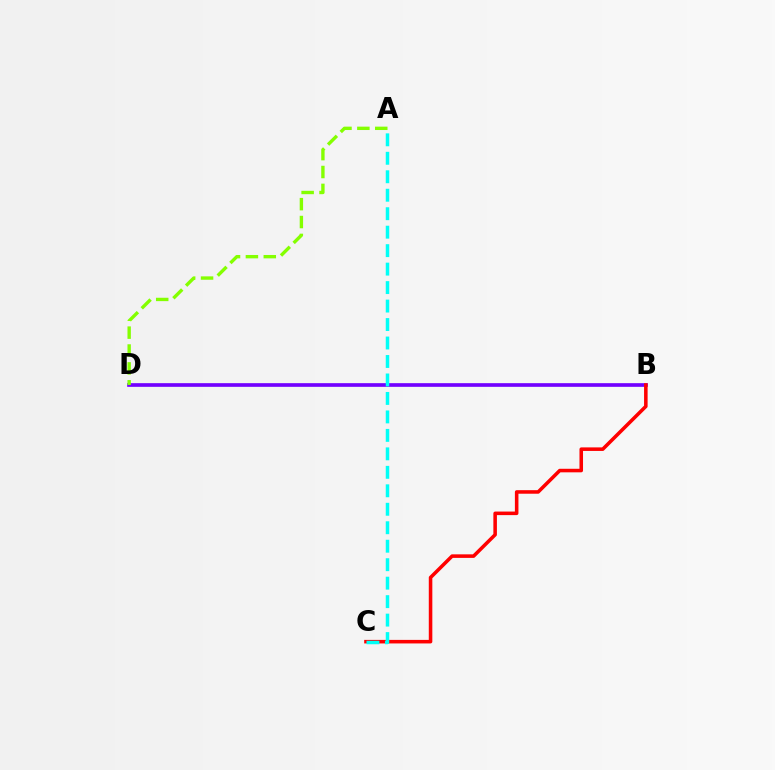{('B', 'D'): [{'color': '#7200ff', 'line_style': 'solid', 'thickness': 2.64}], ('B', 'C'): [{'color': '#ff0000', 'line_style': 'solid', 'thickness': 2.56}], ('A', 'C'): [{'color': '#00fff6', 'line_style': 'dashed', 'thickness': 2.51}], ('A', 'D'): [{'color': '#84ff00', 'line_style': 'dashed', 'thickness': 2.43}]}